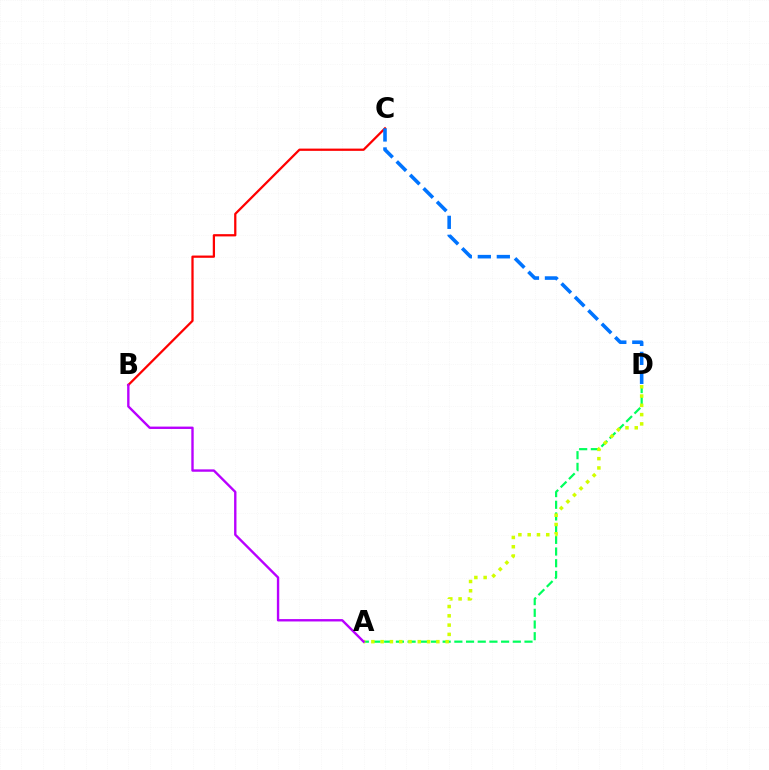{('A', 'D'): [{'color': '#00ff5c', 'line_style': 'dashed', 'thickness': 1.59}, {'color': '#d1ff00', 'line_style': 'dotted', 'thickness': 2.52}], ('B', 'C'): [{'color': '#ff0000', 'line_style': 'solid', 'thickness': 1.62}], ('C', 'D'): [{'color': '#0074ff', 'line_style': 'dashed', 'thickness': 2.58}], ('A', 'B'): [{'color': '#b900ff', 'line_style': 'solid', 'thickness': 1.71}]}